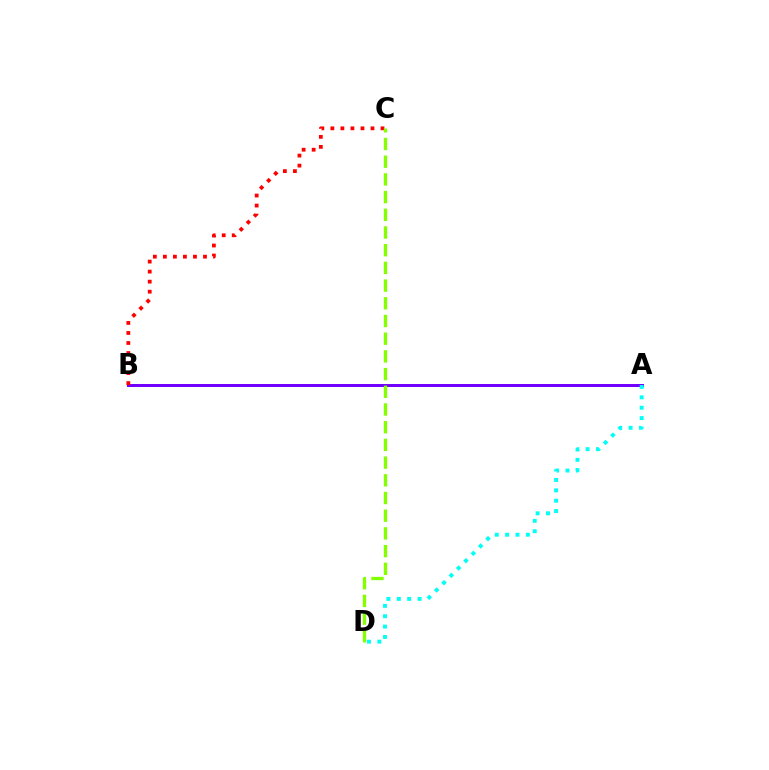{('A', 'B'): [{'color': '#7200ff', 'line_style': 'solid', 'thickness': 2.16}], ('A', 'D'): [{'color': '#00fff6', 'line_style': 'dotted', 'thickness': 2.82}], ('B', 'C'): [{'color': '#ff0000', 'line_style': 'dotted', 'thickness': 2.72}], ('C', 'D'): [{'color': '#84ff00', 'line_style': 'dashed', 'thickness': 2.4}]}